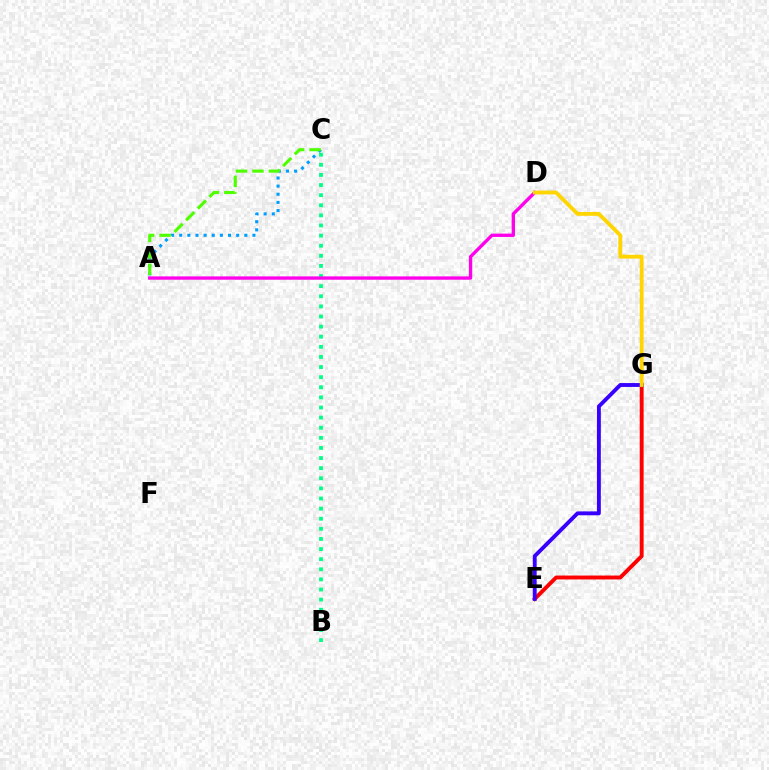{('A', 'C'): [{'color': '#009eff', 'line_style': 'dotted', 'thickness': 2.21}, {'color': '#4fff00', 'line_style': 'dashed', 'thickness': 2.24}], ('B', 'C'): [{'color': '#00ff86', 'line_style': 'dotted', 'thickness': 2.75}], ('E', 'G'): [{'color': '#ff0000', 'line_style': 'solid', 'thickness': 2.81}, {'color': '#3700ff', 'line_style': 'solid', 'thickness': 2.79}], ('A', 'D'): [{'color': '#ff00ed', 'line_style': 'solid', 'thickness': 2.4}], ('D', 'G'): [{'color': '#ffd500', 'line_style': 'solid', 'thickness': 2.76}]}